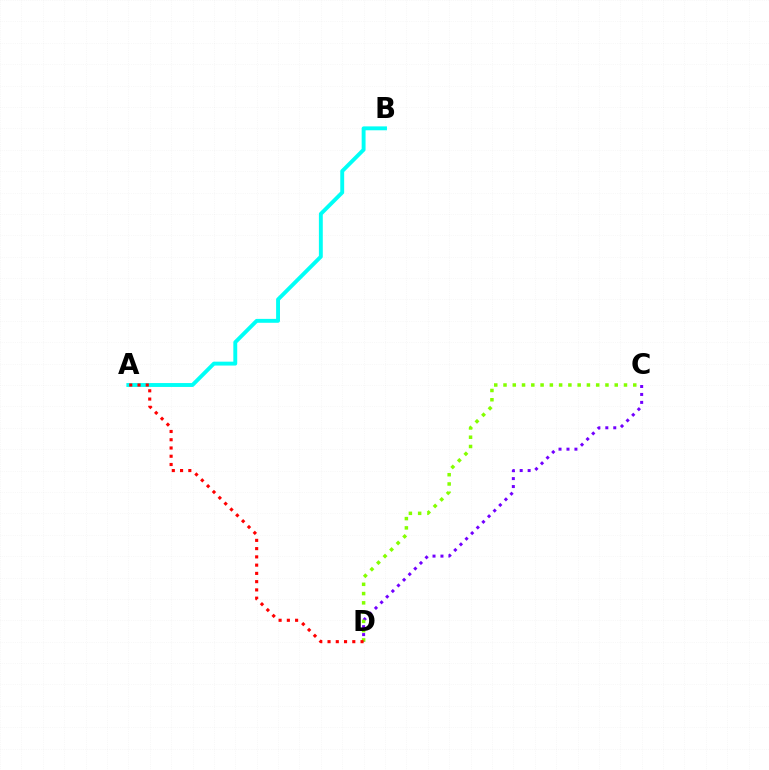{('A', 'B'): [{'color': '#00fff6', 'line_style': 'solid', 'thickness': 2.8}], ('C', 'D'): [{'color': '#7200ff', 'line_style': 'dotted', 'thickness': 2.16}, {'color': '#84ff00', 'line_style': 'dotted', 'thickness': 2.52}], ('A', 'D'): [{'color': '#ff0000', 'line_style': 'dotted', 'thickness': 2.24}]}